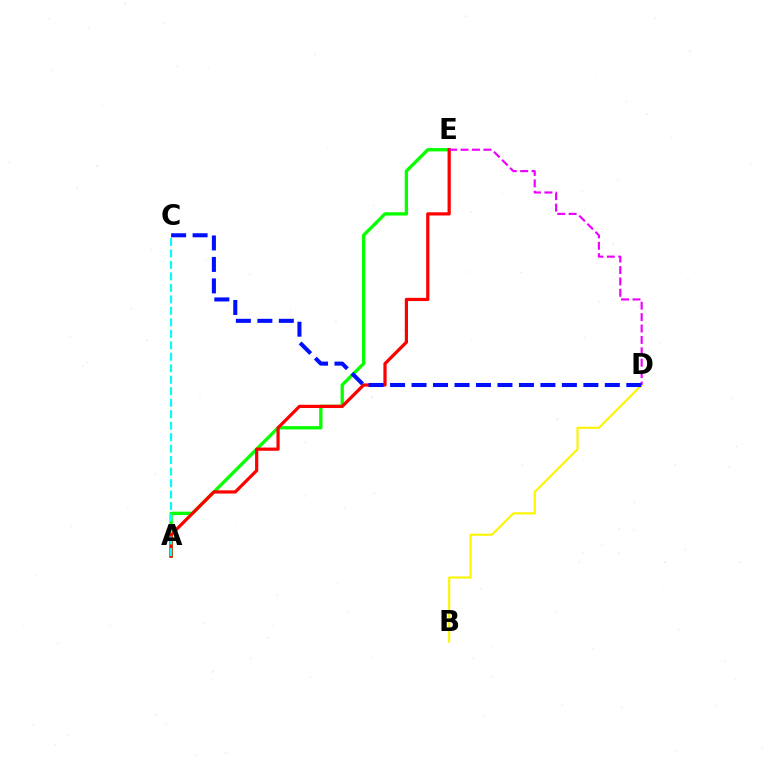{('A', 'E'): [{'color': '#08ff00', 'line_style': 'solid', 'thickness': 2.39}, {'color': '#ff0000', 'line_style': 'solid', 'thickness': 2.32}], ('A', 'C'): [{'color': '#00fff6', 'line_style': 'dashed', 'thickness': 1.56}], ('B', 'D'): [{'color': '#fcf500', 'line_style': 'solid', 'thickness': 1.53}], ('D', 'E'): [{'color': '#ee00ff', 'line_style': 'dashed', 'thickness': 1.55}], ('C', 'D'): [{'color': '#0010ff', 'line_style': 'dashed', 'thickness': 2.92}]}